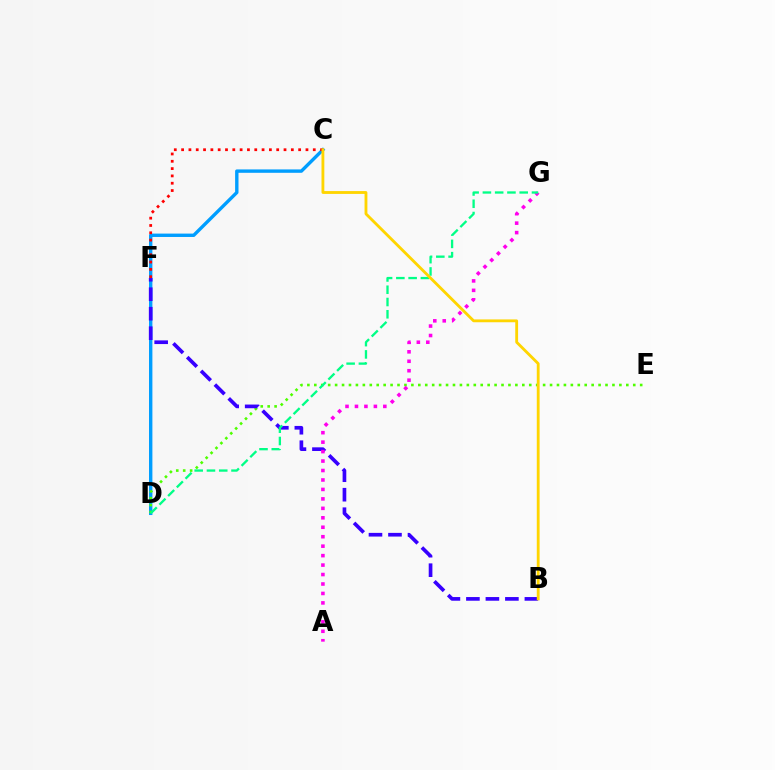{('C', 'D'): [{'color': '#009eff', 'line_style': 'solid', 'thickness': 2.44}], ('D', 'E'): [{'color': '#4fff00', 'line_style': 'dotted', 'thickness': 1.88}], ('B', 'F'): [{'color': '#3700ff', 'line_style': 'dashed', 'thickness': 2.65}], ('A', 'G'): [{'color': '#ff00ed', 'line_style': 'dotted', 'thickness': 2.57}], ('C', 'F'): [{'color': '#ff0000', 'line_style': 'dotted', 'thickness': 1.99}], ('D', 'G'): [{'color': '#00ff86', 'line_style': 'dashed', 'thickness': 1.67}], ('B', 'C'): [{'color': '#ffd500', 'line_style': 'solid', 'thickness': 2.04}]}